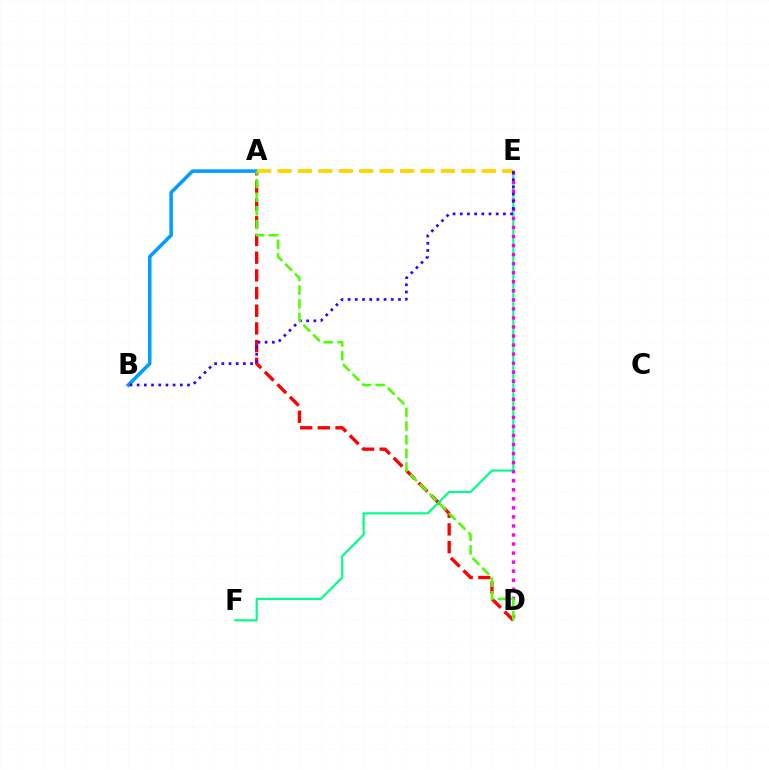{('A', 'D'): [{'color': '#ff0000', 'line_style': 'dashed', 'thickness': 2.4}, {'color': '#4fff00', 'line_style': 'dashed', 'thickness': 1.86}], ('E', 'F'): [{'color': '#00ff86', 'line_style': 'solid', 'thickness': 1.55}], ('A', 'B'): [{'color': '#009eff', 'line_style': 'solid', 'thickness': 2.57}], ('D', 'E'): [{'color': '#ff00ed', 'line_style': 'dotted', 'thickness': 2.46}], ('A', 'E'): [{'color': '#ffd500', 'line_style': 'dashed', 'thickness': 2.77}], ('B', 'E'): [{'color': '#3700ff', 'line_style': 'dotted', 'thickness': 1.95}]}